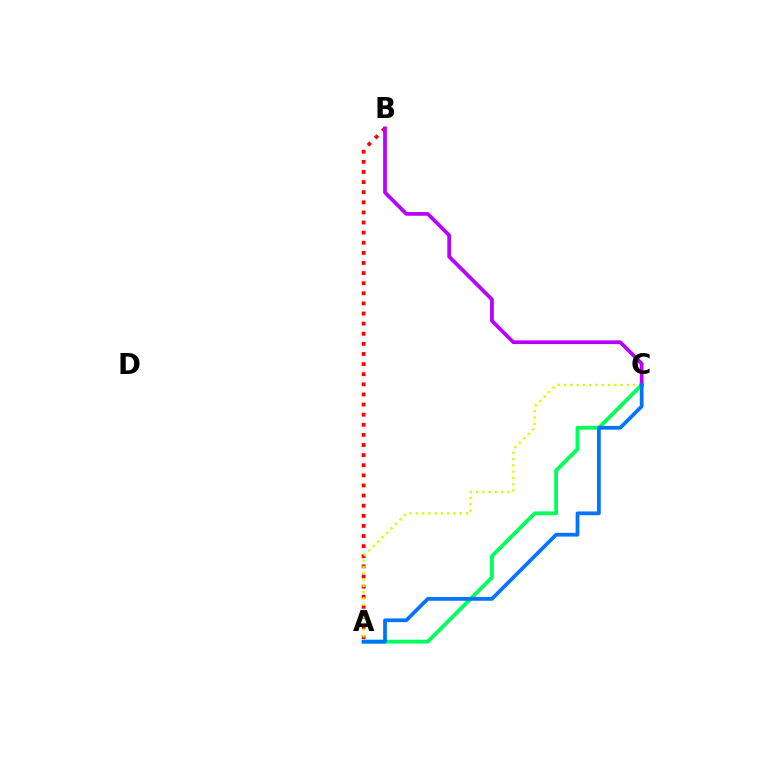{('A', 'B'): [{'color': '#ff0000', 'line_style': 'dotted', 'thickness': 2.75}], ('A', 'C'): [{'color': '#d1ff00', 'line_style': 'dotted', 'thickness': 1.71}, {'color': '#00ff5c', 'line_style': 'solid', 'thickness': 2.77}, {'color': '#0074ff', 'line_style': 'solid', 'thickness': 2.69}], ('B', 'C'): [{'color': '#b900ff', 'line_style': 'solid', 'thickness': 2.68}]}